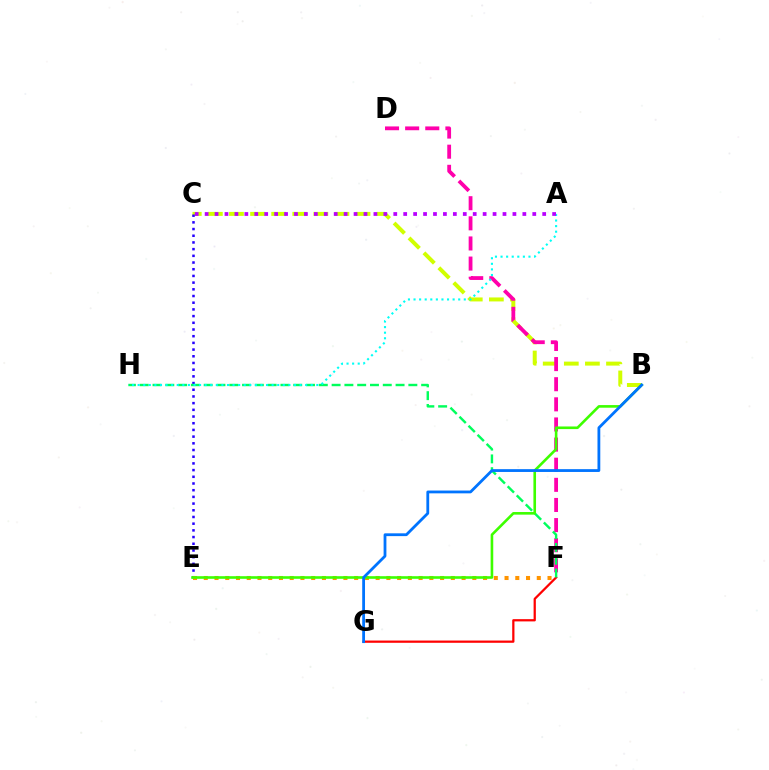{('B', 'C'): [{'color': '#d1ff00', 'line_style': 'dashed', 'thickness': 2.87}], ('D', 'F'): [{'color': '#ff00ac', 'line_style': 'dashed', 'thickness': 2.73}], ('F', 'G'): [{'color': '#ff0000', 'line_style': 'solid', 'thickness': 1.62}], ('C', 'E'): [{'color': '#2500ff', 'line_style': 'dotted', 'thickness': 1.82}], ('E', 'F'): [{'color': '#ff9400', 'line_style': 'dotted', 'thickness': 2.92}], ('F', 'H'): [{'color': '#00ff5c', 'line_style': 'dashed', 'thickness': 1.74}], ('B', 'E'): [{'color': '#3dff00', 'line_style': 'solid', 'thickness': 1.89}], ('A', 'H'): [{'color': '#00fff6', 'line_style': 'dotted', 'thickness': 1.52}], ('A', 'C'): [{'color': '#b900ff', 'line_style': 'dotted', 'thickness': 2.7}], ('B', 'G'): [{'color': '#0074ff', 'line_style': 'solid', 'thickness': 2.02}]}